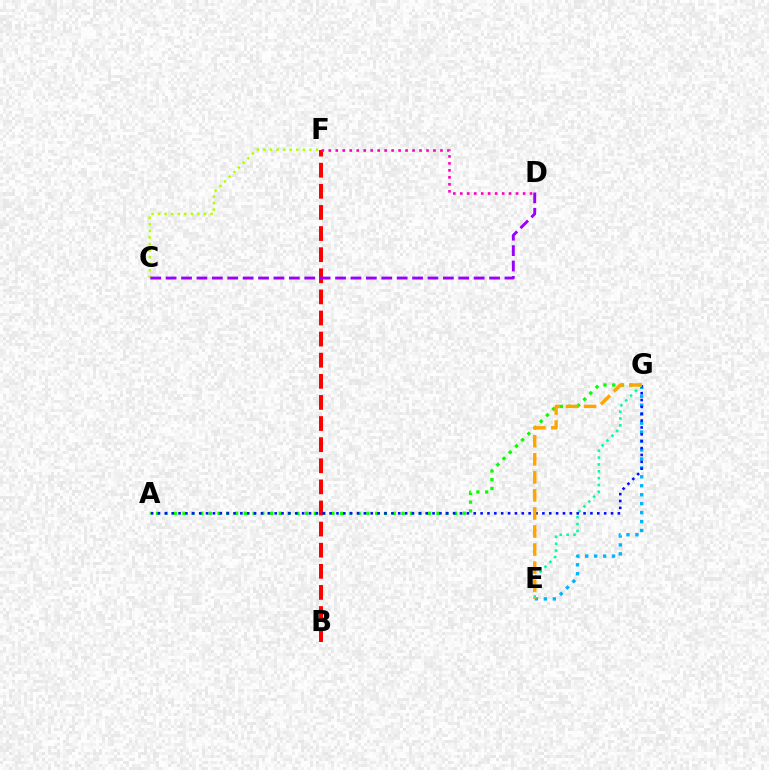{('A', 'G'): [{'color': '#08ff00', 'line_style': 'dotted', 'thickness': 2.38}, {'color': '#0010ff', 'line_style': 'dotted', 'thickness': 1.87}], ('C', 'F'): [{'color': '#b3ff00', 'line_style': 'dotted', 'thickness': 1.78}], ('E', 'G'): [{'color': '#00b5ff', 'line_style': 'dotted', 'thickness': 2.43}, {'color': '#00ff9d', 'line_style': 'dotted', 'thickness': 1.86}, {'color': '#ffa500', 'line_style': 'dashed', 'thickness': 2.45}], ('B', 'F'): [{'color': '#ff0000', 'line_style': 'dashed', 'thickness': 2.87}], ('D', 'F'): [{'color': '#ff00bd', 'line_style': 'dotted', 'thickness': 1.9}], ('C', 'D'): [{'color': '#9b00ff', 'line_style': 'dashed', 'thickness': 2.09}]}